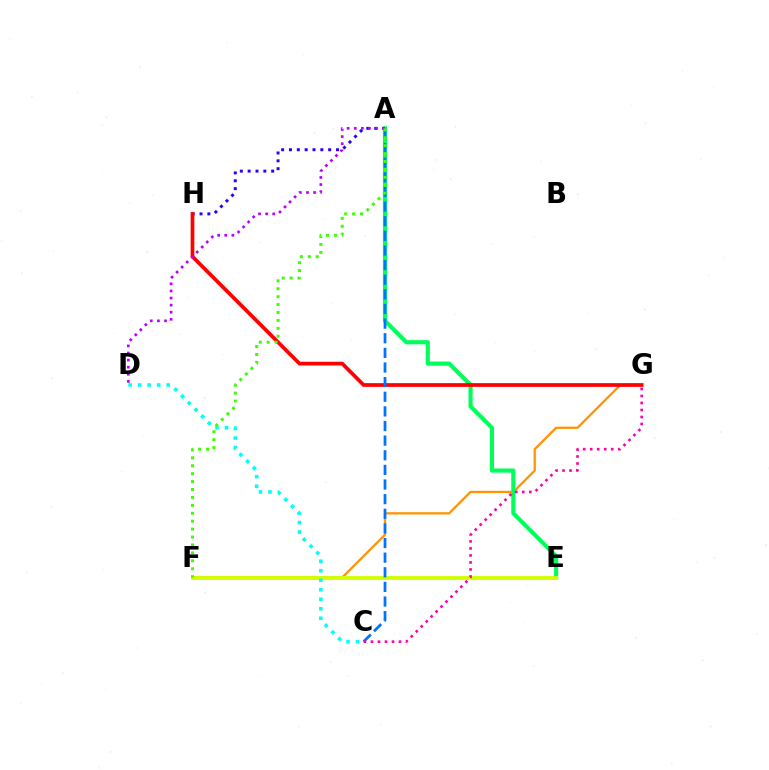{('F', 'G'): [{'color': '#ff9400', 'line_style': 'solid', 'thickness': 1.63}], ('A', 'H'): [{'color': '#2500ff', 'line_style': 'dotted', 'thickness': 2.13}], ('A', 'E'): [{'color': '#00ff5c', 'line_style': 'solid', 'thickness': 2.98}], ('G', 'H'): [{'color': '#ff0000', 'line_style': 'solid', 'thickness': 2.68}], ('E', 'F'): [{'color': '#d1ff00', 'line_style': 'solid', 'thickness': 2.77}], ('A', 'C'): [{'color': '#0074ff', 'line_style': 'dashed', 'thickness': 1.99}], ('C', 'D'): [{'color': '#00fff6', 'line_style': 'dotted', 'thickness': 2.58}], ('A', 'D'): [{'color': '#b900ff', 'line_style': 'dotted', 'thickness': 1.93}], ('A', 'F'): [{'color': '#3dff00', 'line_style': 'dotted', 'thickness': 2.15}], ('C', 'G'): [{'color': '#ff00ac', 'line_style': 'dotted', 'thickness': 1.91}]}